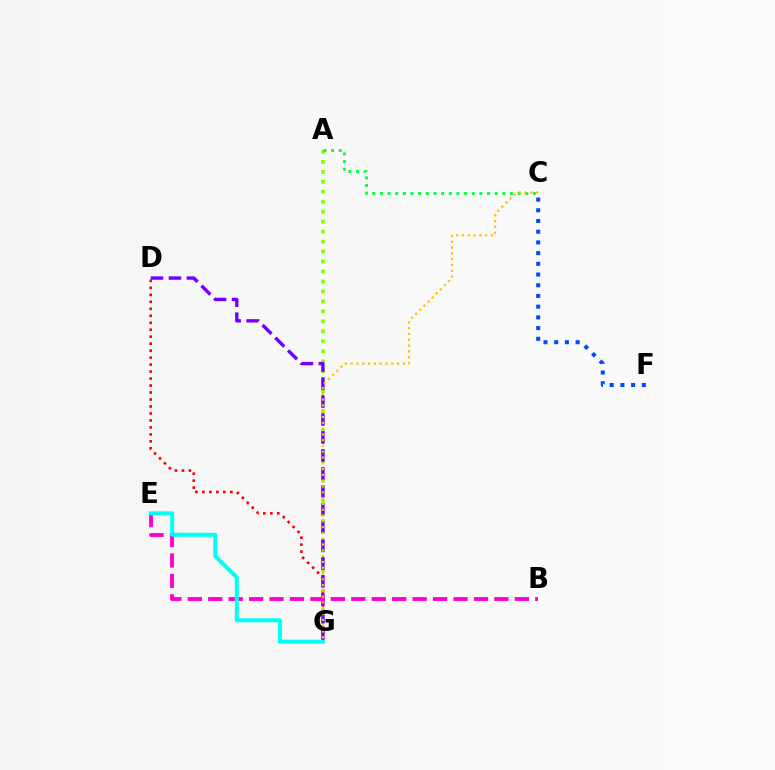{('A', 'G'): [{'color': '#84ff00', 'line_style': 'dotted', 'thickness': 2.71}], ('D', 'G'): [{'color': '#ff0000', 'line_style': 'dotted', 'thickness': 1.9}, {'color': '#7200ff', 'line_style': 'dashed', 'thickness': 2.44}], ('A', 'C'): [{'color': '#00ff39', 'line_style': 'dotted', 'thickness': 2.08}], ('B', 'E'): [{'color': '#ff00cf', 'line_style': 'dashed', 'thickness': 2.78}], ('C', 'G'): [{'color': '#ffbd00', 'line_style': 'dotted', 'thickness': 1.57}], ('C', 'F'): [{'color': '#004bff', 'line_style': 'dotted', 'thickness': 2.91}], ('E', 'G'): [{'color': '#00fff6', 'line_style': 'solid', 'thickness': 2.9}]}